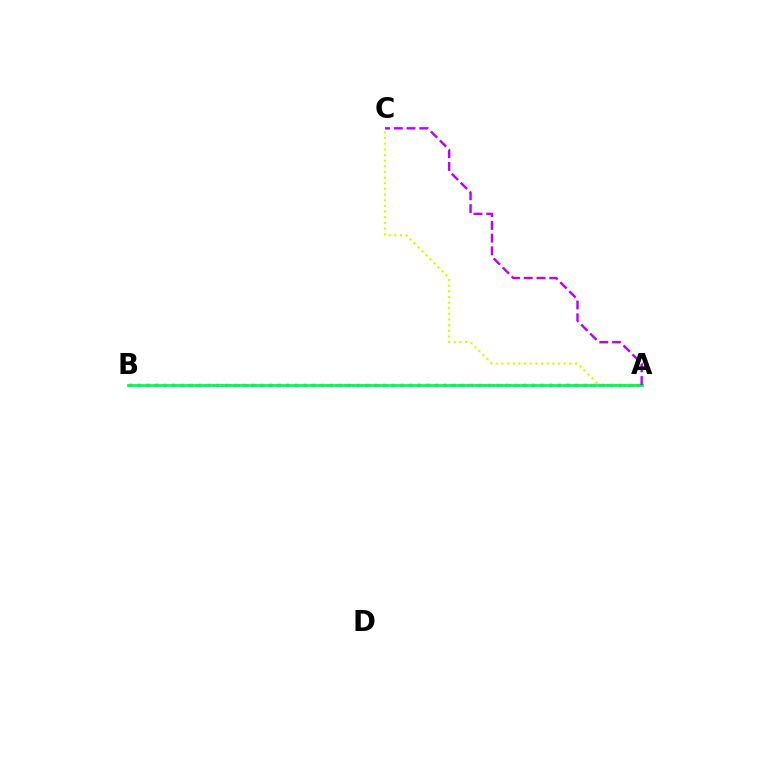{('A', 'B'): [{'color': '#ff0000', 'line_style': 'dotted', 'thickness': 2.38}, {'color': '#0074ff', 'line_style': 'dotted', 'thickness': 2.23}, {'color': '#00ff5c', 'line_style': 'solid', 'thickness': 2.04}], ('A', 'C'): [{'color': '#d1ff00', 'line_style': 'dotted', 'thickness': 1.54}, {'color': '#b900ff', 'line_style': 'dashed', 'thickness': 1.73}]}